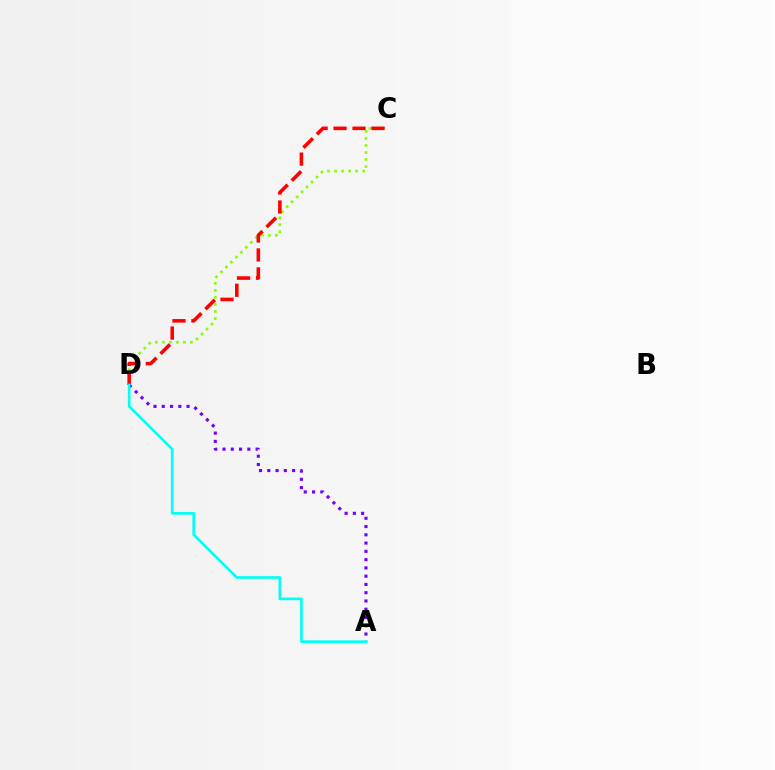{('C', 'D'): [{'color': '#84ff00', 'line_style': 'dotted', 'thickness': 1.9}, {'color': '#ff0000', 'line_style': 'dashed', 'thickness': 2.58}], ('A', 'D'): [{'color': '#7200ff', 'line_style': 'dotted', 'thickness': 2.25}, {'color': '#00fff6', 'line_style': 'solid', 'thickness': 1.92}]}